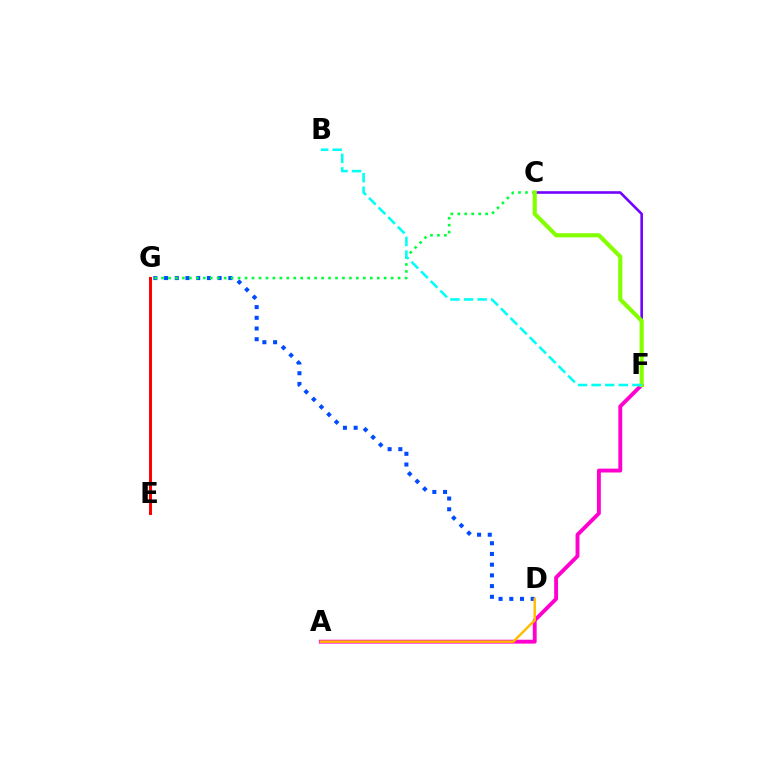{('A', 'F'): [{'color': '#ff00cf', 'line_style': 'solid', 'thickness': 2.79}], ('C', 'F'): [{'color': '#7200ff', 'line_style': 'solid', 'thickness': 1.87}, {'color': '#84ff00', 'line_style': 'solid', 'thickness': 2.99}], ('D', 'G'): [{'color': '#004bff', 'line_style': 'dotted', 'thickness': 2.91}], ('A', 'D'): [{'color': '#ffbd00', 'line_style': 'solid', 'thickness': 1.76}], ('C', 'G'): [{'color': '#00ff39', 'line_style': 'dotted', 'thickness': 1.89}], ('E', 'G'): [{'color': '#ff0000', 'line_style': 'solid', 'thickness': 2.14}], ('B', 'F'): [{'color': '#00fff6', 'line_style': 'dashed', 'thickness': 1.85}]}